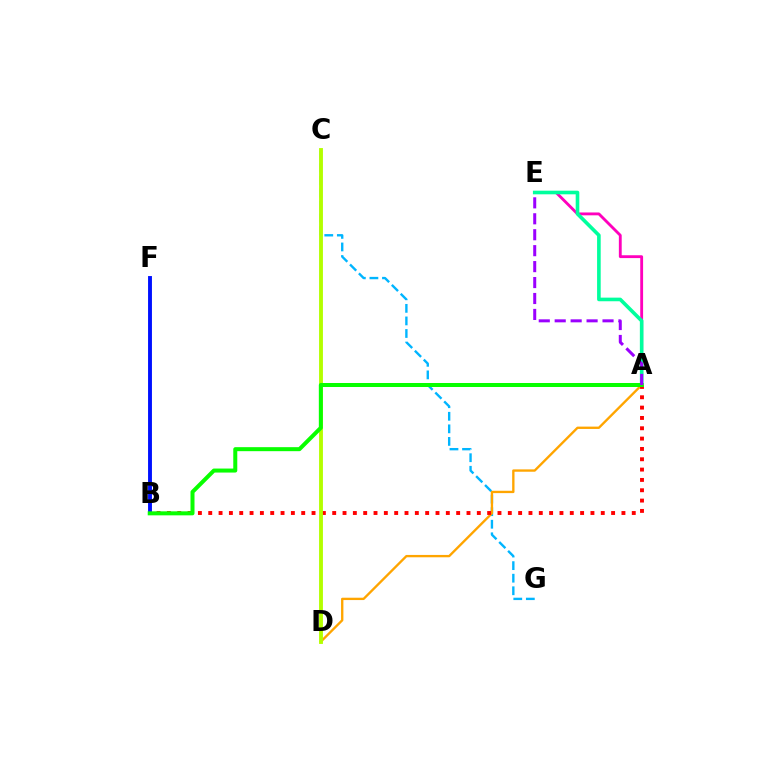{('C', 'G'): [{'color': '#00b5ff', 'line_style': 'dashed', 'thickness': 1.71}], ('A', 'E'): [{'color': '#ff00bd', 'line_style': 'solid', 'thickness': 2.05}, {'color': '#00ff9d', 'line_style': 'solid', 'thickness': 2.6}, {'color': '#9b00ff', 'line_style': 'dashed', 'thickness': 2.17}], ('A', 'D'): [{'color': '#ffa500', 'line_style': 'solid', 'thickness': 1.69}], ('A', 'B'): [{'color': '#ff0000', 'line_style': 'dotted', 'thickness': 2.81}, {'color': '#08ff00', 'line_style': 'solid', 'thickness': 2.89}], ('B', 'F'): [{'color': '#0010ff', 'line_style': 'solid', 'thickness': 2.8}], ('C', 'D'): [{'color': '#b3ff00', 'line_style': 'solid', 'thickness': 2.79}]}